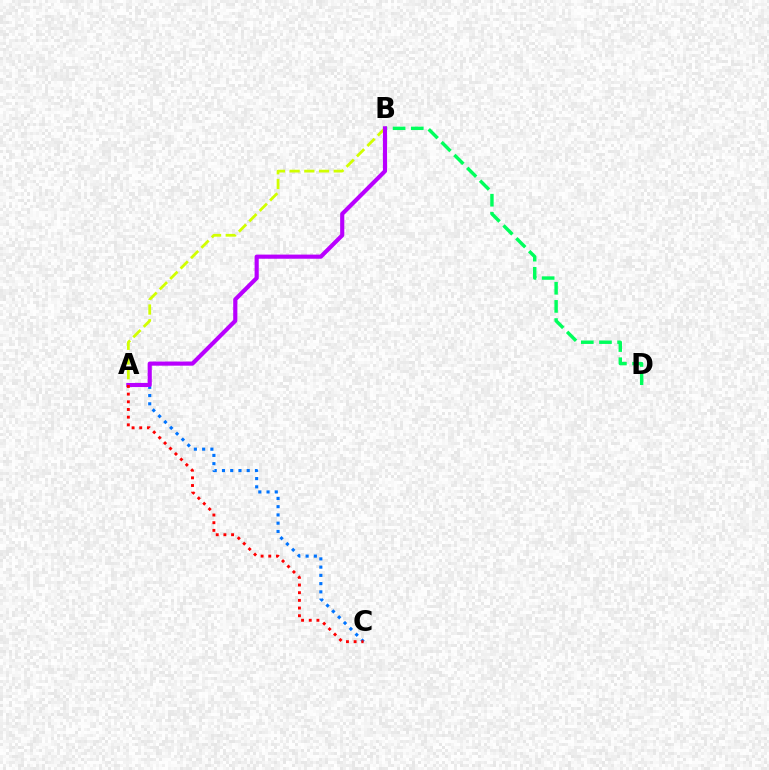{('A', 'B'): [{'color': '#d1ff00', 'line_style': 'dashed', 'thickness': 2.0}, {'color': '#b900ff', 'line_style': 'solid', 'thickness': 2.98}], ('A', 'C'): [{'color': '#0074ff', 'line_style': 'dotted', 'thickness': 2.24}, {'color': '#ff0000', 'line_style': 'dotted', 'thickness': 2.09}], ('B', 'D'): [{'color': '#00ff5c', 'line_style': 'dashed', 'thickness': 2.47}]}